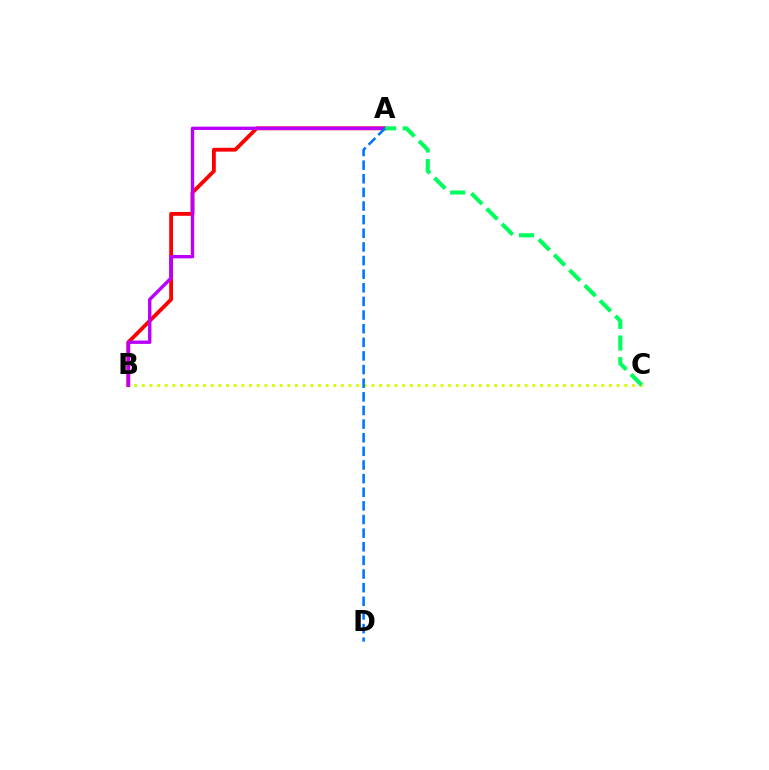{('B', 'C'): [{'color': '#d1ff00', 'line_style': 'dotted', 'thickness': 2.08}], ('A', 'B'): [{'color': '#ff0000', 'line_style': 'solid', 'thickness': 2.75}, {'color': '#b900ff', 'line_style': 'solid', 'thickness': 2.43}], ('A', 'C'): [{'color': '#00ff5c', 'line_style': 'dashed', 'thickness': 2.94}], ('A', 'D'): [{'color': '#0074ff', 'line_style': 'dashed', 'thickness': 1.85}]}